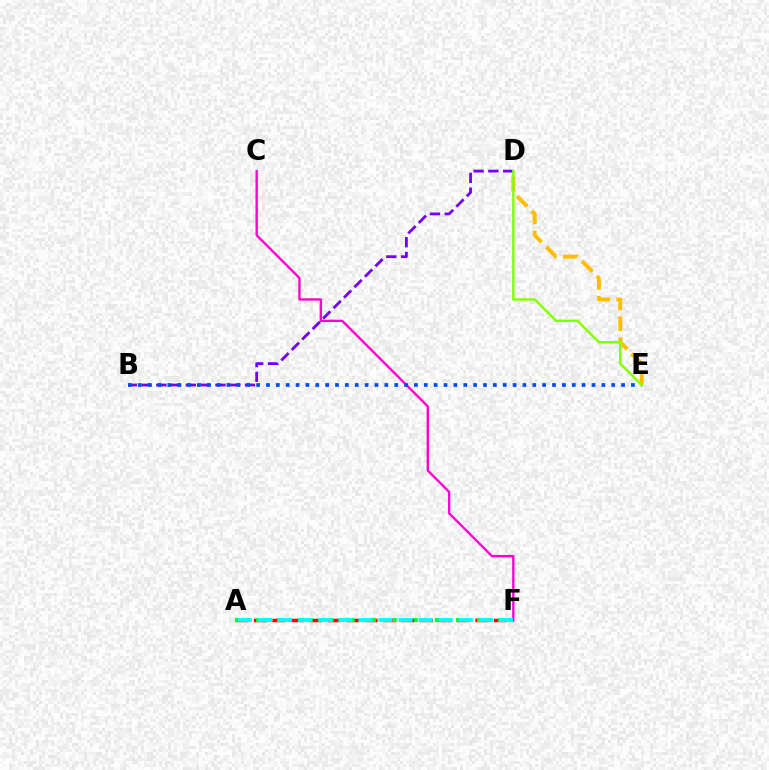{('A', 'F'): [{'color': '#ff0000', 'line_style': 'dashed', 'thickness': 2.51}, {'color': '#00ff39', 'line_style': 'dotted', 'thickness': 2.86}, {'color': '#00fff6', 'line_style': 'dashed', 'thickness': 2.73}], ('C', 'F'): [{'color': '#ff00cf', 'line_style': 'solid', 'thickness': 1.69}], ('B', 'D'): [{'color': '#7200ff', 'line_style': 'dashed', 'thickness': 2.01}], ('B', 'E'): [{'color': '#004bff', 'line_style': 'dotted', 'thickness': 2.68}], ('D', 'E'): [{'color': '#ffbd00', 'line_style': 'dashed', 'thickness': 2.84}, {'color': '#84ff00', 'line_style': 'solid', 'thickness': 1.75}]}